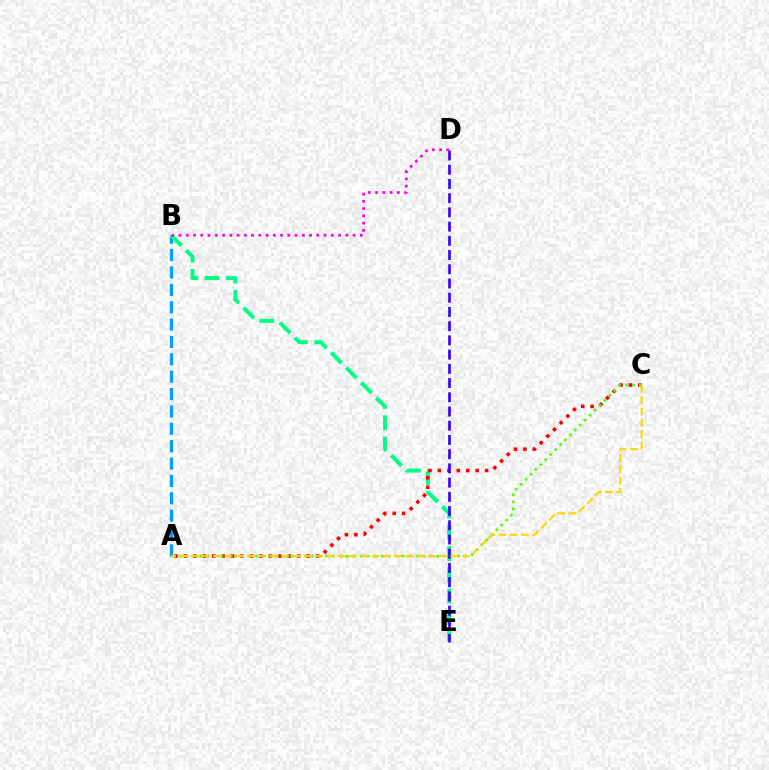{('A', 'B'): [{'color': '#009eff', 'line_style': 'dashed', 'thickness': 2.36}], ('B', 'E'): [{'color': '#00ff86', 'line_style': 'dashed', 'thickness': 2.89}], ('A', 'C'): [{'color': '#ff0000', 'line_style': 'dotted', 'thickness': 2.56}, {'color': '#4fff00', 'line_style': 'dotted', 'thickness': 1.89}, {'color': '#ffd500', 'line_style': 'dashed', 'thickness': 1.54}], ('D', 'E'): [{'color': '#3700ff', 'line_style': 'dashed', 'thickness': 1.93}], ('B', 'D'): [{'color': '#ff00ed', 'line_style': 'dotted', 'thickness': 1.97}]}